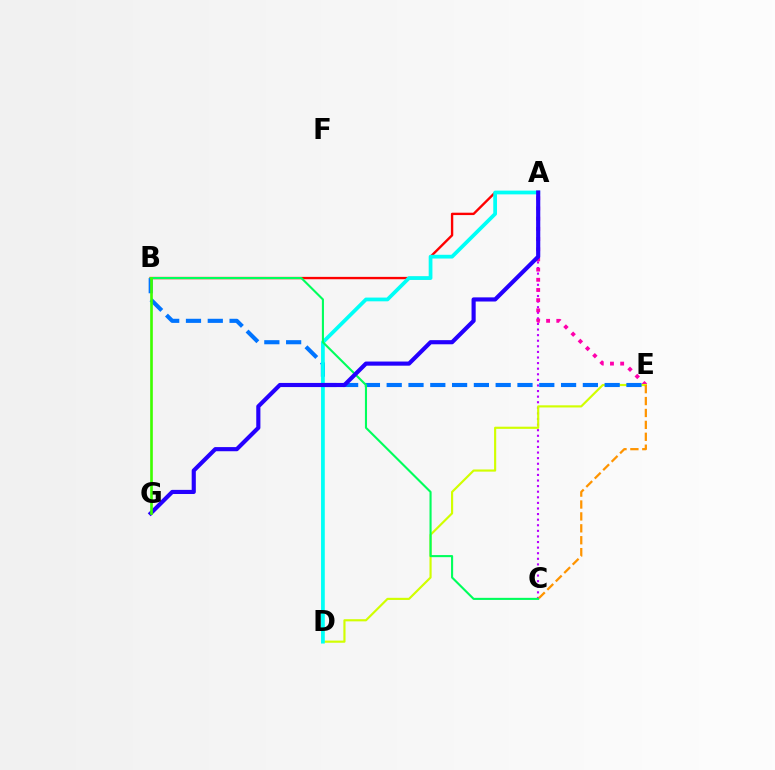{('A', 'C'): [{'color': '#b900ff', 'line_style': 'dotted', 'thickness': 1.52}], ('A', 'B'): [{'color': '#ff0000', 'line_style': 'solid', 'thickness': 1.71}], ('A', 'E'): [{'color': '#ff00ac', 'line_style': 'dotted', 'thickness': 2.77}], ('D', 'E'): [{'color': '#d1ff00', 'line_style': 'solid', 'thickness': 1.55}], ('B', 'E'): [{'color': '#0074ff', 'line_style': 'dashed', 'thickness': 2.96}], ('A', 'D'): [{'color': '#00fff6', 'line_style': 'solid', 'thickness': 2.7}], ('B', 'C'): [{'color': '#00ff5c', 'line_style': 'solid', 'thickness': 1.51}], ('A', 'G'): [{'color': '#2500ff', 'line_style': 'solid', 'thickness': 2.98}], ('B', 'G'): [{'color': '#3dff00', 'line_style': 'solid', 'thickness': 1.91}], ('C', 'E'): [{'color': '#ff9400', 'line_style': 'dashed', 'thickness': 1.62}]}